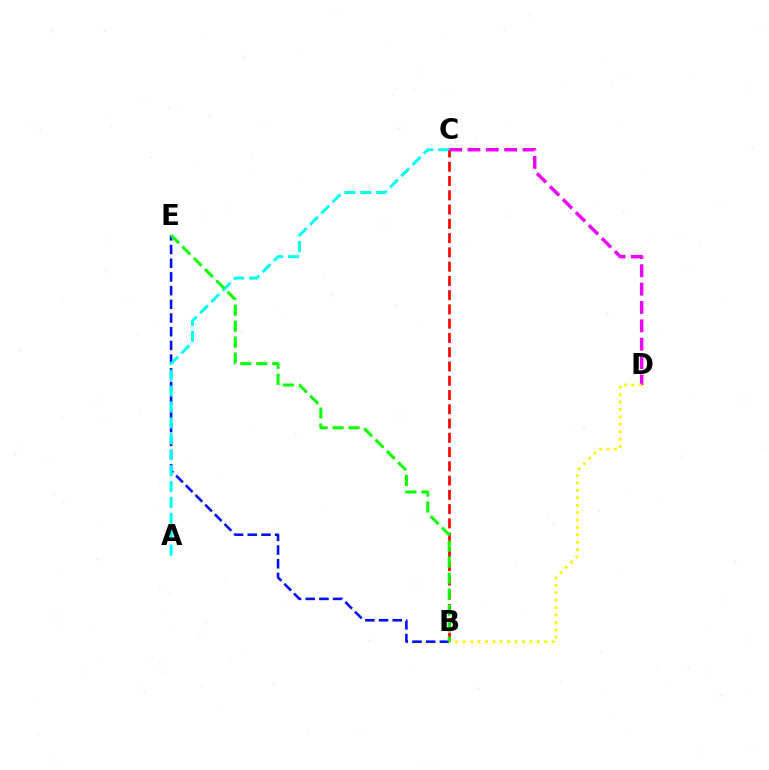{('C', 'D'): [{'color': '#ee00ff', 'line_style': 'dashed', 'thickness': 2.49}], ('B', 'E'): [{'color': '#0010ff', 'line_style': 'dashed', 'thickness': 1.86}, {'color': '#08ff00', 'line_style': 'dashed', 'thickness': 2.17}], ('A', 'C'): [{'color': '#00fff6', 'line_style': 'dashed', 'thickness': 2.16}], ('B', 'C'): [{'color': '#ff0000', 'line_style': 'dashed', 'thickness': 1.94}], ('B', 'D'): [{'color': '#fcf500', 'line_style': 'dotted', 'thickness': 2.01}]}